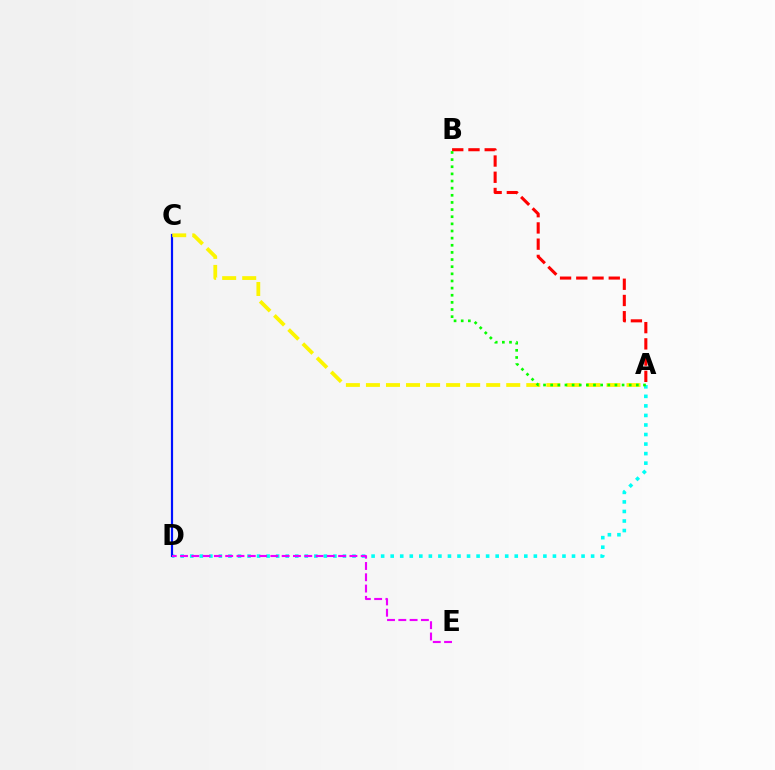{('A', 'B'): [{'color': '#ff0000', 'line_style': 'dashed', 'thickness': 2.21}, {'color': '#08ff00', 'line_style': 'dotted', 'thickness': 1.94}], ('A', 'D'): [{'color': '#00fff6', 'line_style': 'dotted', 'thickness': 2.59}], ('C', 'D'): [{'color': '#0010ff', 'line_style': 'solid', 'thickness': 1.57}], ('A', 'C'): [{'color': '#fcf500', 'line_style': 'dashed', 'thickness': 2.72}], ('D', 'E'): [{'color': '#ee00ff', 'line_style': 'dashed', 'thickness': 1.53}]}